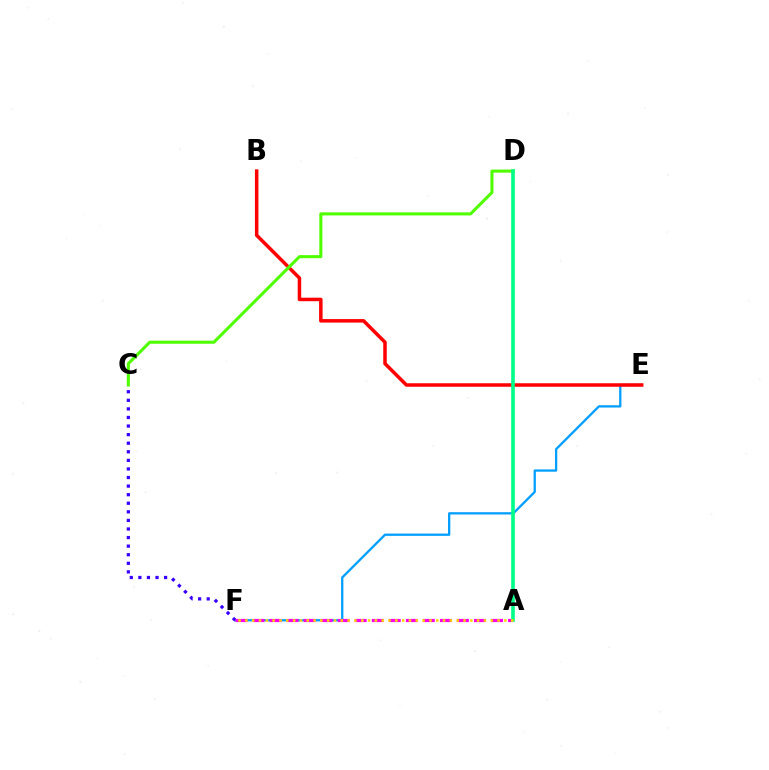{('E', 'F'): [{'color': '#009eff', 'line_style': 'solid', 'thickness': 1.64}], ('C', 'F'): [{'color': '#3700ff', 'line_style': 'dotted', 'thickness': 2.33}], ('B', 'E'): [{'color': '#ff0000', 'line_style': 'solid', 'thickness': 2.53}], ('A', 'F'): [{'color': '#ff00ed', 'line_style': 'dashed', 'thickness': 2.31}, {'color': '#ffd500', 'line_style': 'dotted', 'thickness': 1.85}], ('C', 'D'): [{'color': '#4fff00', 'line_style': 'solid', 'thickness': 2.2}], ('A', 'D'): [{'color': '#00ff86', 'line_style': 'solid', 'thickness': 2.62}]}